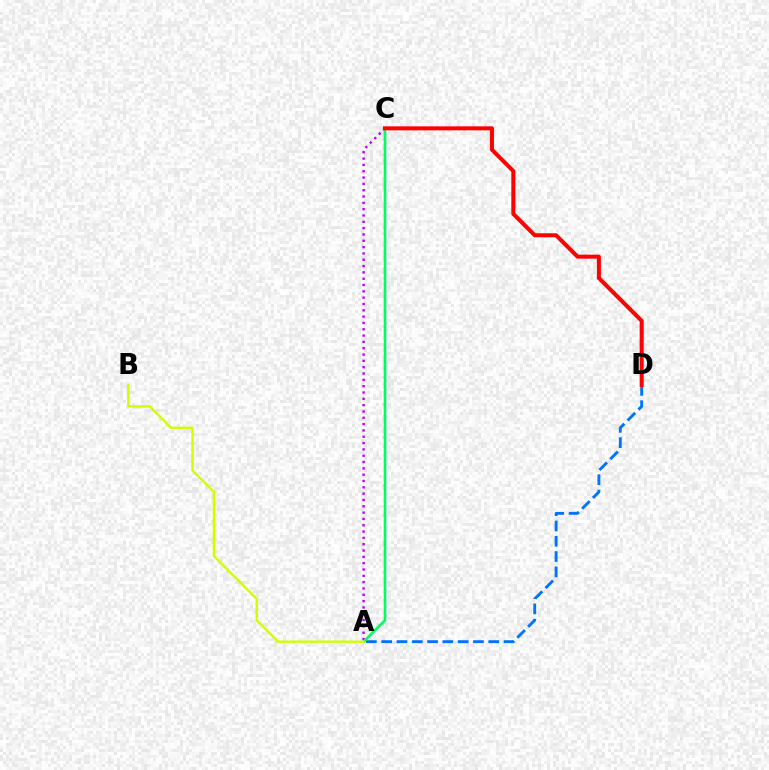{('A', 'D'): [{'color': '#0074ff', 'line_style': 'dashed', 'thickness': 2.08}], ('A', 'C'): [{'color': '#b900ff', 'line_style': 'dotted', 'thickness': 1.72}, {'color': '#00ff5c', 'line_style': 'solid', 'thickness': 1.89}], ('C', 'D'): [{'color': '#ff0000', 'line_style': 'solid', 'thickness': 2.89}], ('A', 'B'): [{'color': '#d1ff00', 'line_style': 'solid', 'thickness': 1.72}]}